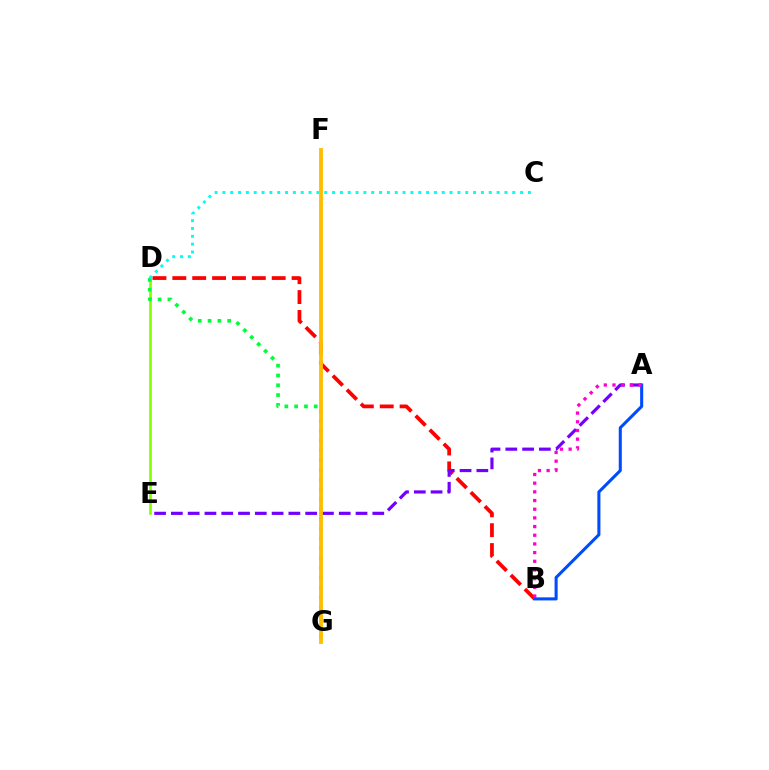{('B', 'D'): [{'color': '#ff0000', 'line_style': 'dashed', 'thickness': 2.7}], ('A', 'E'): [{'color': '#7200ff', 'line_style': 'dashed', 'thickness': 2.28}], ('D', 'E'): [{'color': '#84ff00', 'line_style': 'solid', 'thickness': 1.94}], ('D', 'G'): [{'color': '#00ff39', 'line_style': 'dotted', 'thickness': 2.66}], ('C', 'D'): [{'color': '#00fff6', 'line_style': 'dotted', 'thickness': 2.13}], ('F', 'G'): [{'color': '#ffbd00', 'line_style': 'solid', 'thickness': 2.76}], ('A', 'B'): [{'color': '#004bff', 'line_style': 'solid', 'thickness': 2.2}, {'color': '#ff00cf', 'line_style': 'dotted', 'thickness': 2.36}]}